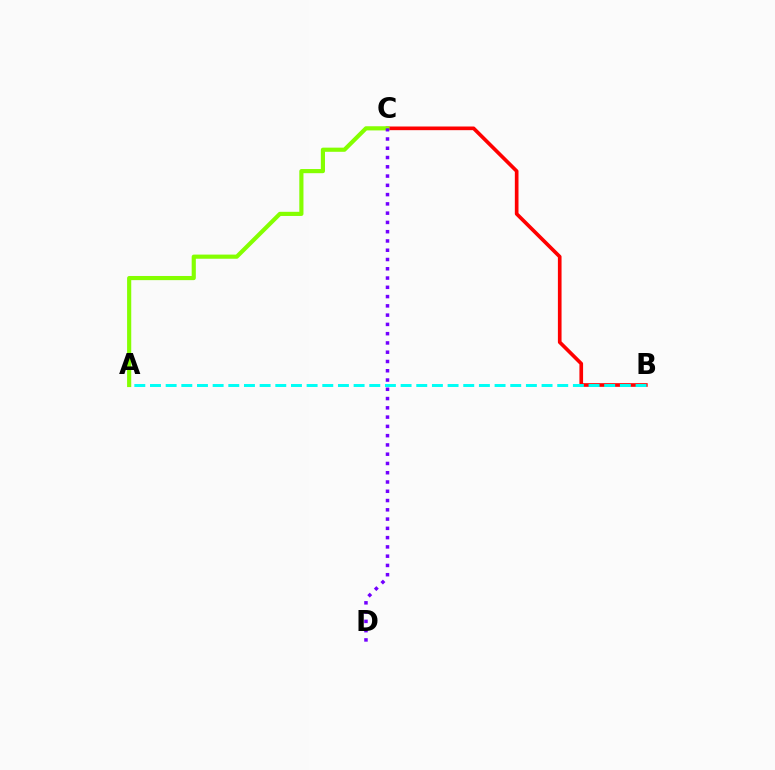{('B', 'C'): [{'color': '#ff0000', 'line_style': 'solid', 'thickness': 2.64}], ('A', 'B'): [{'color': '#00fff6', 'line_style': 'dashed', 'thickness': 2.13}], ('A', 'C'): [{'color': '#84ff00', 'line_style': 'solid', 'thickness': 2.99}], ('C', 'D'): [{'color': '#7200ff', 'line_style': 'dotted', 'thickness': 2.52}]}